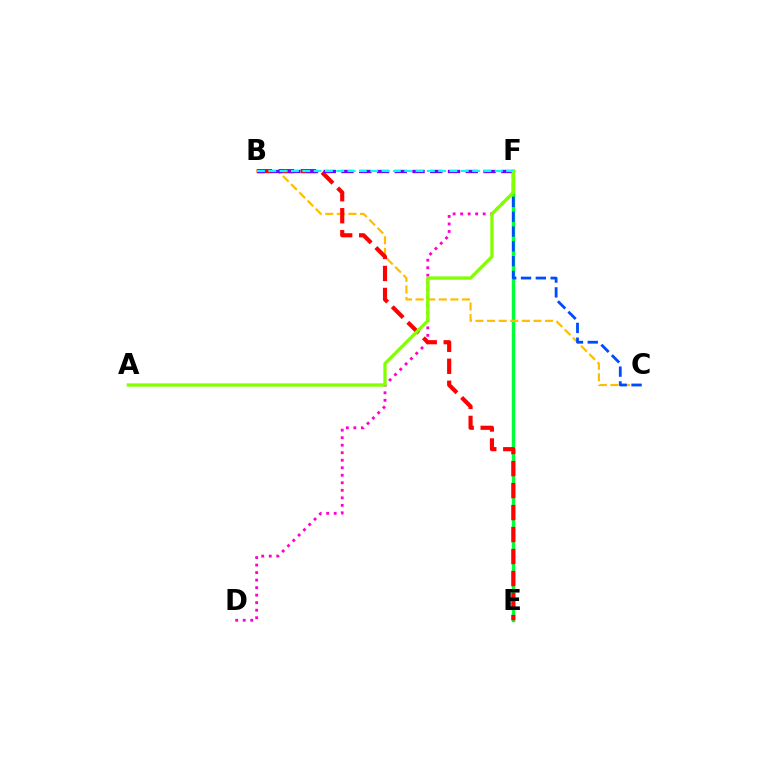{('E', 'F'): [{'color': '#00ff39', 'line_style': 'solid', 'thickness': 2.47}], ('D', 'F'): [{'color': '#ff00cf', 'line_style': 'dotted', 'thickness': 2.04}], ('B', 'C'): [{'color': '#ffbd00', 'line_style': 'dashed', 'thickness': 1.58}], ('C', 'F'): [{'color': '#004bff', 'line_style': 'dashed', 'thickness': 2.01}], ('B', 'E'): [{'color': '#ff0000', 'line_style': 'dashed', 'thickness': 2.99}], ('B', 'F'): [{'color': '#7200ff', 'line_style': 'dashed', 'thickness': 2.41}, {'color': '#00fff6', 'line_style': 'dashed', 'thickness': 1.54}], ('A', 'F'): [{'color': '#84ff00', 'line_style': 'solid', 'thickness': 2.39}]}